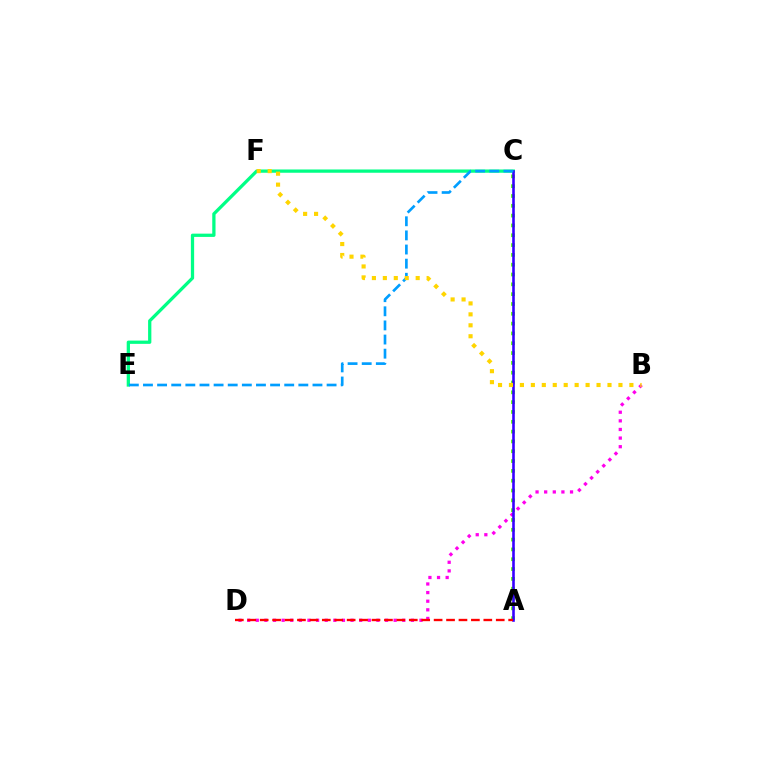{('C', 'E'): [{'color': '#00ff86', 'line_style': 'solid', 'thickness': 2.35}, {'color': '#009eff', 'line_style': 'dashed', 'thickness': 1.92}], ('A', 'C'): [{'color': '#4fff00', 'line_style': 'dotted', 'thickness': 2.67}, {'color': '#3700ff', 'line_style': 'solid', 'thickness': 1.87}], ('B', 'D'): [{'color': '#ff00ed', 'line_style': 'dotted', 'thickness': 2.34}], ('B', 'F'): [{'color': '#ffd500', 'line_style': 'dotted', 'thickness': 2.97}], ('A', 'D'): [{'color': '#ff0000', 'line_style': 'dashed', 'thickness': 1.69}]}